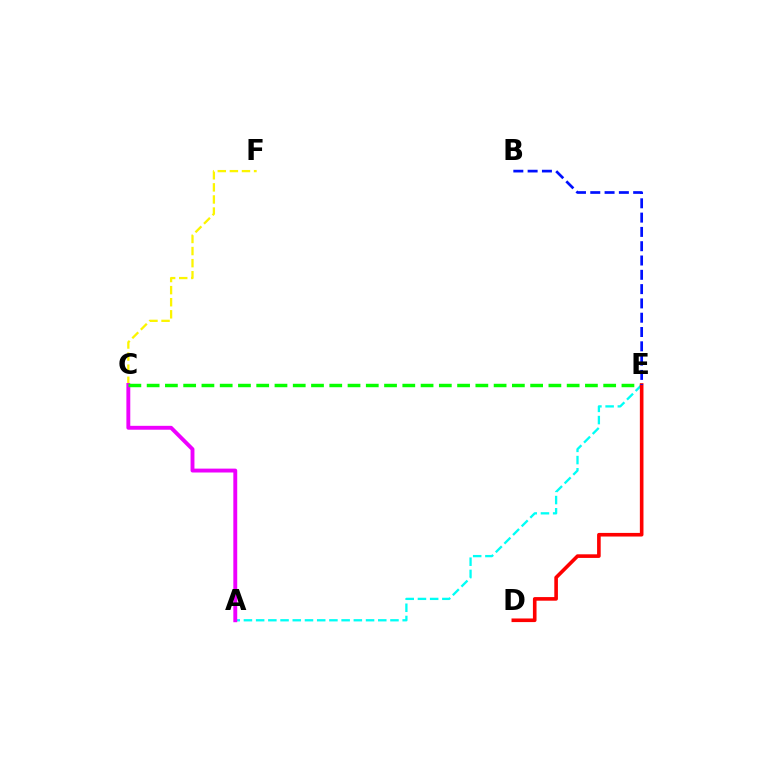{('A', 'E'): [{'color': '#00fff6', 'line_style': 'dashed', 'thickness': 1.66}], ('C', 'F'): [{'color': '#fcf500', 'line_style': 'dashed', 'thickness': 1.64}], ('A', 'C'): [{'color': '#ee00ff', 'line_style': 'solid', 'thickness': 2.8}], ('C', 'E'): [{'color': '#08ff00', 'line_style': 'dashed', 'thickness': 2.48}], ('D', 'E'): [{'color': '#ff0000', 'line_style': 'solid', 'thickness': 2.6}], ('B', 'E'): [{'color': '#0010ff', 'line_style': 'dashed', 'thickness': 1.94}]}